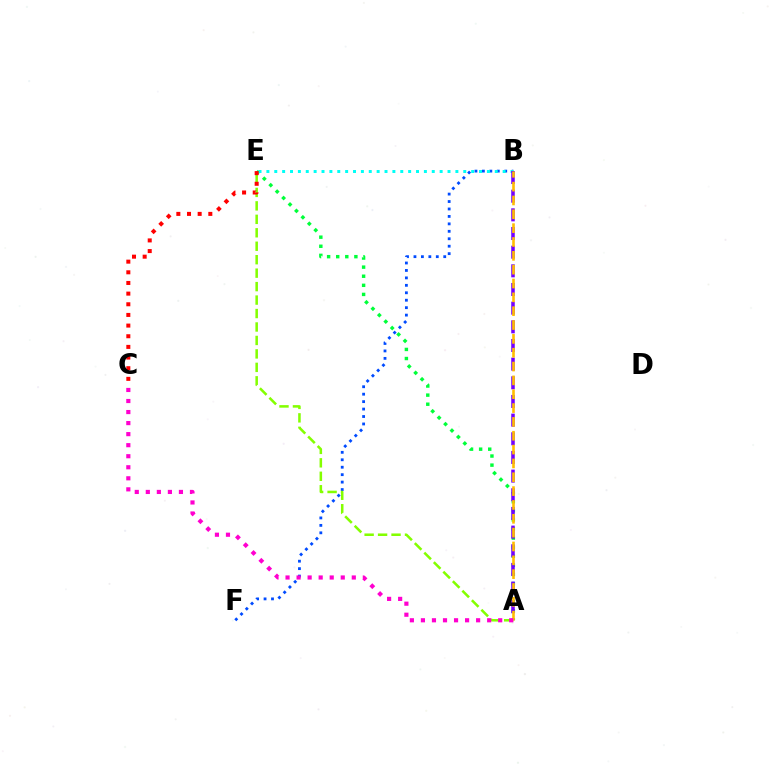{('A', 'E'): [{'color': '#00ff39', 'line_style': 'dotted', 'thickness': 2.47}, {'color': '#84ff00', 'line_style': 'dashed', 'thickness': 1.83}], ('B', 'F'): [{'color': '#004bff', 'line_style': 'dotted', 'thickness': 2.02}], ('B', 'E'): [{'color': '#00fff6', 'line_style': 'dotted', 'thickness': 2.14}], ('C', 'E'): [{'color': '#ff0000', 'line_style': 'dotted', 'thickness': 2.9}], ('A', 'B'): [{'color': '#7200ff', 'line_style': 'dashed', 'thickness': 2.54}, {'color': '#ffbd00', 'line_style': 'dashed', 'thickness': 1.88}], ('A', 'C'): [{'color': '#ff00cf', 'line_style': 'dotted', 'thickness': 3.0}]}